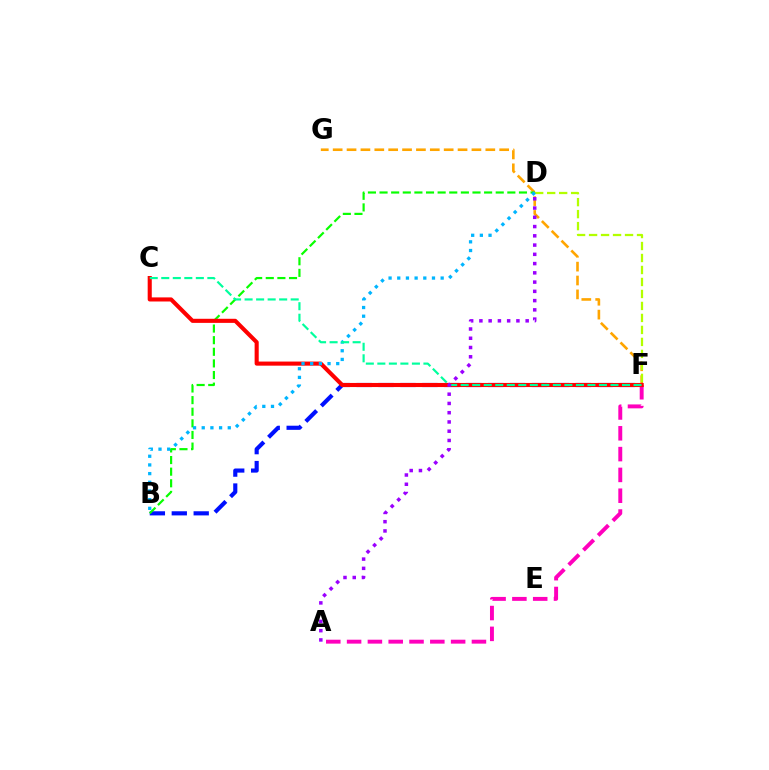{('A', 'F'): [{'color': '#ff00bd', 'line_style': 'dashed', 'thickness': 2.83}], ('F', 'G'): [{'color': '#ffa500', 'line_style': 'dashed', 'thickness': 1.89}], ('B', 'F'): [{'color': '#0010ff', 'line_style': 'dashed', 'thickness': 2.98}], ('D', 'F'): [{'color': '#b3ff00', 'line_style': 'dashed', 'thickness': 1.63}], ('B', 'D'): [{'color': '#08ff00', 'line_style': 'dashed', 'thickness': 1.58}, {'color': '#00b5ff', 'line_style': 'dotted', 'thickness': 2.36}], ('C', 'F'): [{'color': '#ff0000', 'line_style': 'solid', 'thickness': 2.95}, {'color': '#00ff9d', 'line_style': 'dashed', 'thickness': 1.57}], ('A', 'D'): [{'color': '#9b00ff', 'line_style': 'dotted', 'thickness': 2.51}]}